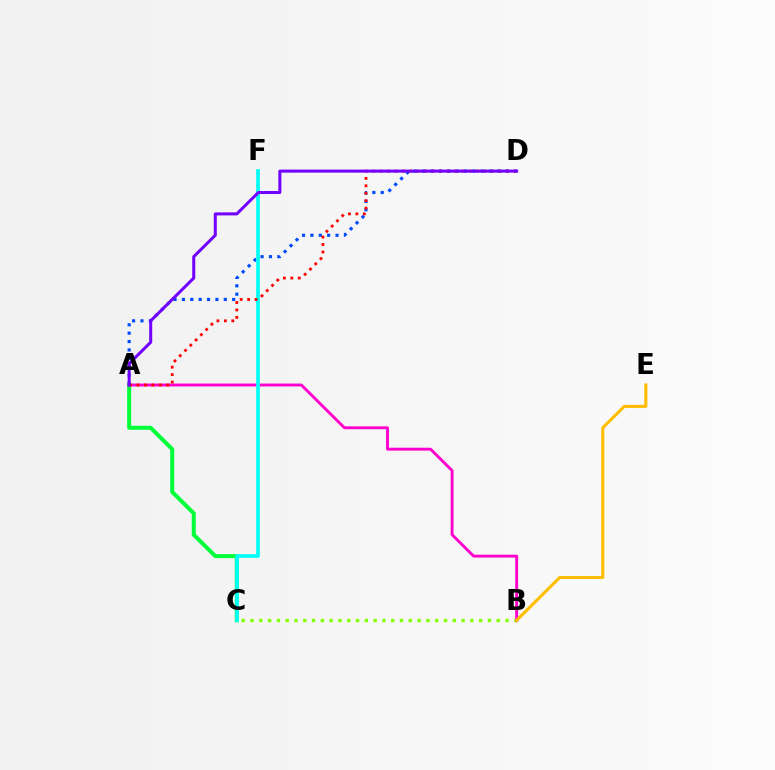{('A', 'C'): [{'color': '#00ff39', 'line_style': 'solid', 'thickness': 2.88}], ('A', 'D'): [{'color': '#004bff', 'line_style': 'dotted', 'thickness': 2.28}, {'color': '#ff0000', 'line_style': 'dotted', 'thickness': 2.02}, {'color': '#7200ff', 'line_style': 'solid', 'thickness': 2.18}], ('B', 'C'): [{'color': '#84ff00', 'line_style': 'dotted', 'thickness': 2.39}], ('A', 'B'): [{'color': '#ff00cf', 'line_style': 'solid', 'thickness': 2.08}], ('C', 'F'): [{'color': '#00fff6', 'line_style': 'solid', 'thickness': 2.65}], ('B', 'E'): [{'color': '#ffbd00', 'line_style': 'solid', 'thickness': 2.21}]}